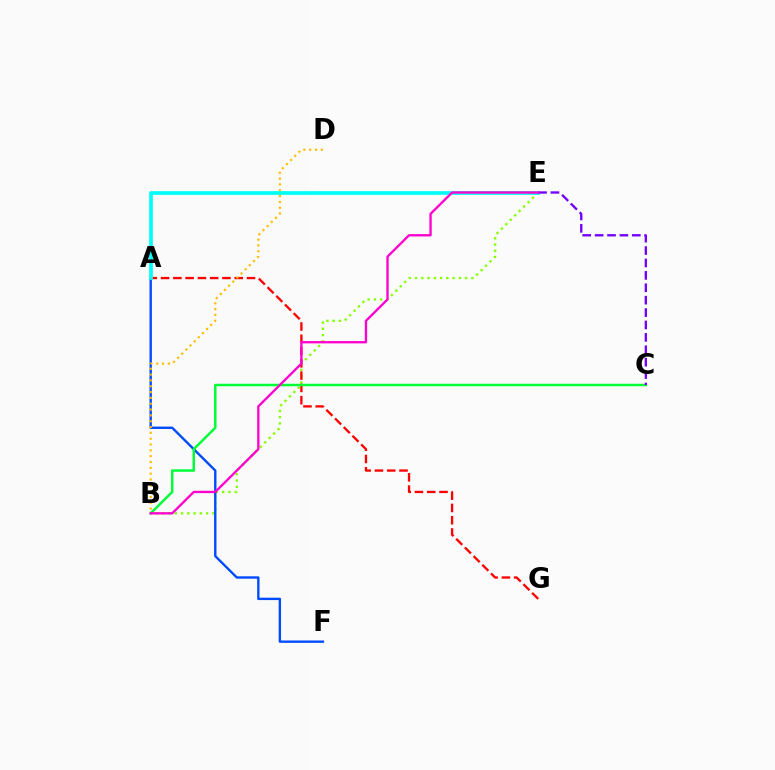{('B', 'E'): [{'color': '#84ff00', 'line_style': 'dotted', 'thickness': 1.7}, {'color': '#ff00cf', 'line_style': 'solid', 'thickness': 1.68}], ('A', 'G'): [{'color': '#ff0000', 'line_style': 'dashed', 'thickness': 1.67}], ('A', 'F'): [{'color': '#004bff', 'line_style': 'solid', 'thickness': 1.71}], ('B', 'D'): [{'color': '#ffbd00', 'line_style': 'dotted', 'thickness': 1.58}], ('A', 'E'): [{'color': '#00fff6', 'line_style': 'solid', 'thickness': 2.66}], ('B', 'C'): [{'color': '#00ff39', 'line_style': 'solid', 'thickness': 1.79}], ('C', 'E'): [{'color': '#7200ff', 'line_style': 'dashed', 'thickness': 1.68}]}